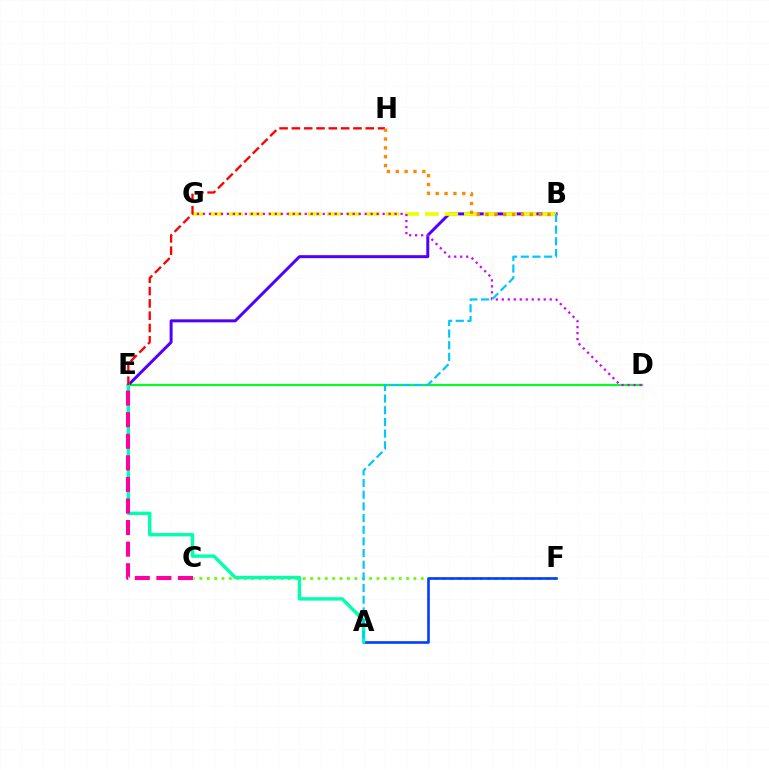{('C', 'F'): [{'color': '#66ff00', 'line_style': 'dotted', 'thickness': 2.01}], ('A', 'F'): [{'color': '#003fff', 'line_style': 'solid', 'thickness': 1.89}], ('D', 'E'): [{'color': '#00ff27', 'line_style': 'solid', 'thickness': 1.56}], ('B', 'E'): [{'color': '#4f00ff', 'line_style': 'solid', 'thickness': 2.15}], ('A', 'E'): [{'color': '#00ffaf', 'line_style': 'solid', 'thickness': 2.45}], ('B', 'G'): [{'color': '#eeff00', 'line_style': 'dashed', 'thickness': 2.66}], ('D', 'G'): [{'color': '#d600ff', 'line_style': 'dotted', 'thickness': 1.63}], ('A', 'B'): [{'color': '#00c7ff', 'line_style': 'dashed', 'thickness': 1.58}], ('E', 'H'): [{'color': '#ff0000', 'line_style': 'dashed', 'thickness': 1.67}], ('C', 'E'): [{'color': '#ff00a0', 'line_style': 'dashed', 'thickness': 2.93}], ('B', 'H'): [{'color': '#ff8800', 'line_style': 'dotted', 'thickness': 2.4}]}